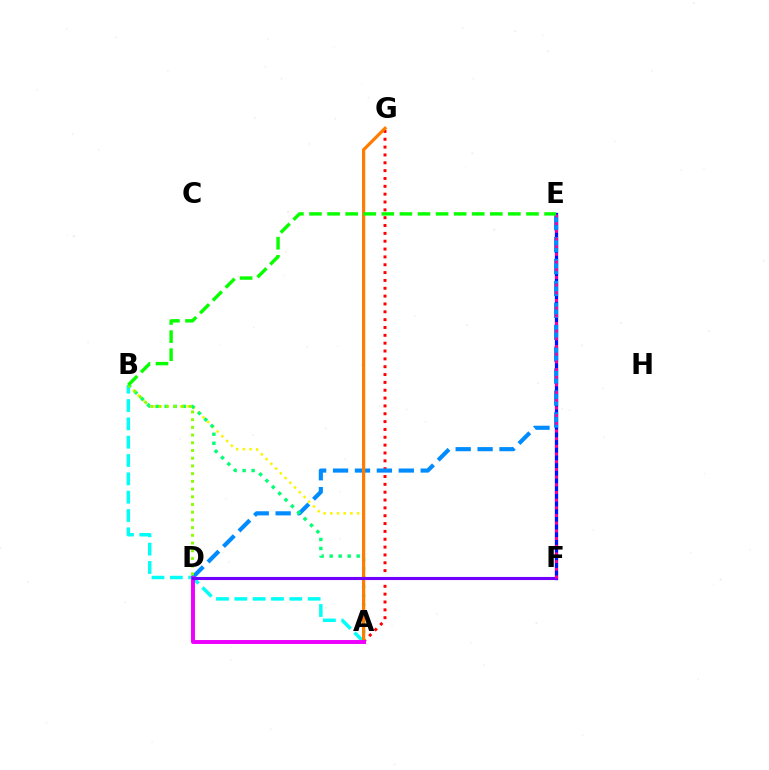{('A', 'G'): [{'color': '#ff0000', 'line_style': 'dotted', 'thickness': 2.13}, {'color': '#ff7c00', 'line_style': 'solid', 'thickness': 2.31}], ('E', 'F'): [{'color': '#0010ff', 'line_style': 'solid', 'thickness': 2.35}, {'color': '#ff0094', 'line_style': 'dotted', 'thickness': 2.09}], ('D', 'E'): [{'color': '#008cff', 'line_style': 'dashed', 'thickness': 2.98}], ('A', 'B'): [{'color': '#fcf500', 'line_style': 'dotted', 'thickness': 1.82}, {'color': '#00fff6', 'line_style': 'dashed', 'thickness': 2.49}, {'color': '#00ff74', 'line_style': 'dotted', 'thickness': 2.45}], ('A', 'D'): [{'color': '#ee00ff', 'line_style': 'solid', 'thickness': 2.83}], ('D', 'F'): [{'color': '#7200ff', 'line_style': 'solid', 'thickness': 2.22}], ('B', 'D'): [{'color': '#84ff00', 'line_style': 'dotted', 'thickness': 2.1}], ('B', 'E'): [{'color': '#08ff00', 'line_style': 'dashed', 'thickness': 2.46}]}